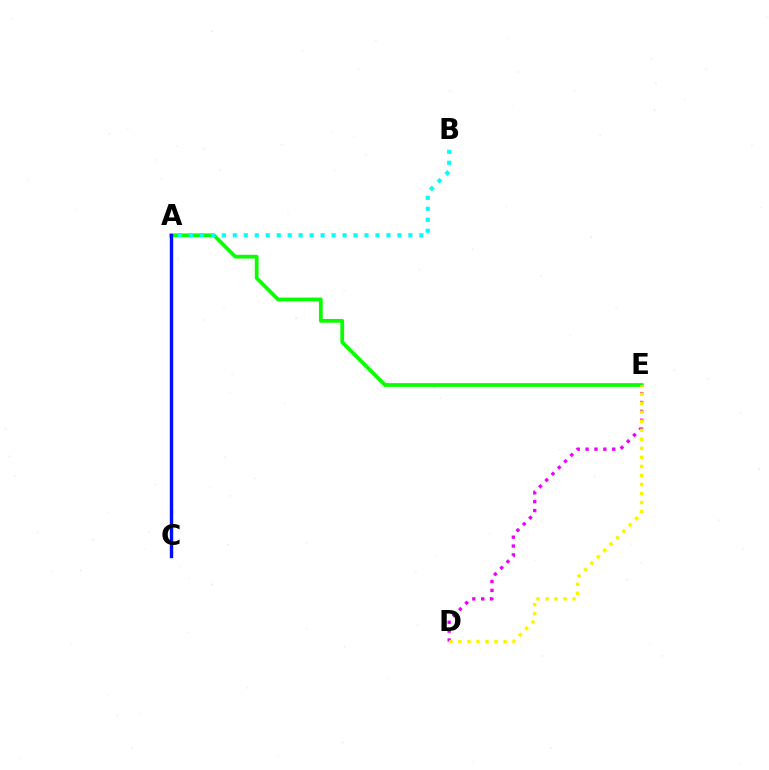{('D', 'E'): [{'color': '#ee00ff', 'line_style': 'dotted', 'thickness': 2.41}, {'color': '#fcf500', 'line_style': 'dotted', 'thickness': 2.45}], ('A', 'E'): [{'color': '#08ff00', 'line_style': 'solid', 'thickness': 2.7}], ('A', 'B'): [{'color': '#00fff6', 'line_style': 'dotted', 'thickness': 2.98}], ('A', 'C'): [{'color': '#ff0000', 'line_style': 'dotted', 'thickness': 2.12}, {'color': '#0010ff', 'line_style': 'solid', 'thickness': 2.45}]}